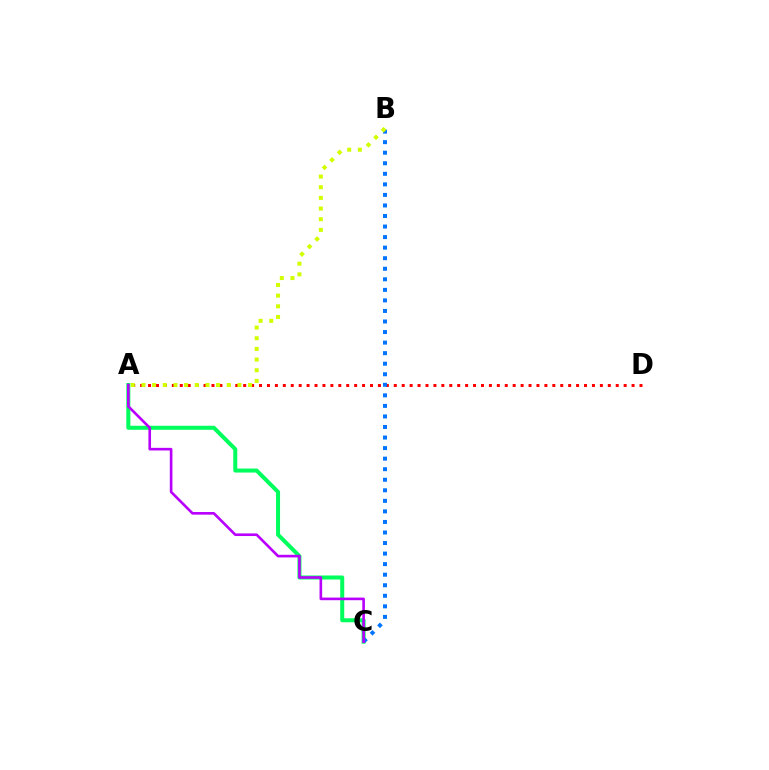{('A', 'D'): [{'color': '#ff0000', 'line_style': 'dotted', 'thickness': 2.15}], ('A', 'C'): [{'color': '#00ff5c', 'line_style': 'solid', 'thickness': 2.89}, {'color': '#b900ff', 'line_style': 'solid', 'thickness': 1.89}], ('B', 'C'): [{'color': '#0074ff', 'line_style': 'dotted', 'thickness': 2.87}], ('A', 'B'): [{'color': '#d1ff00', 'line_style': 'dotted', 'thickness': 2.9}]}